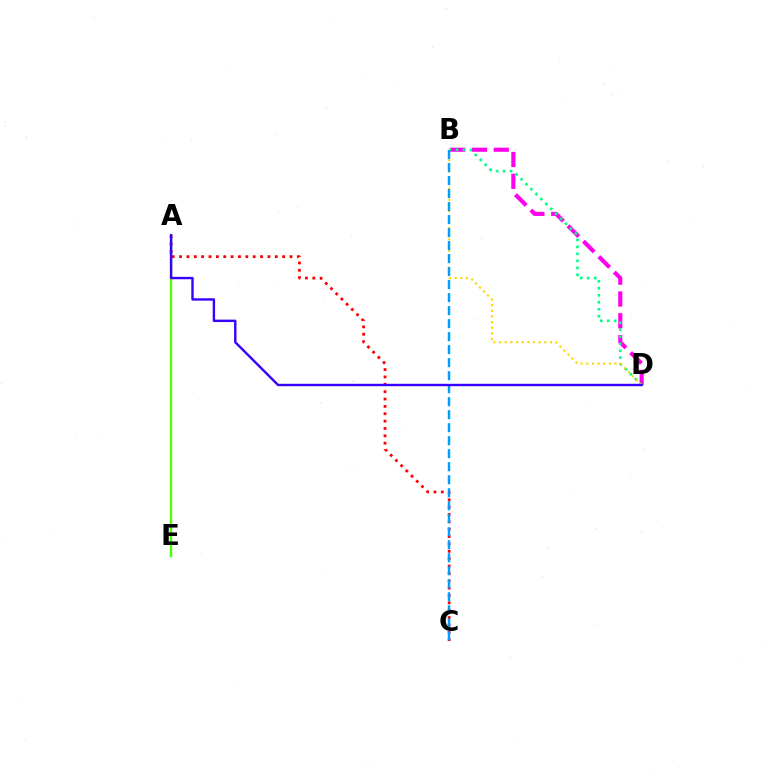{('B', 'D'): [{'color': '#ff00ed', 'line_style': 'dashed', 'thickness': 2.96}, {'color': '#00ff86', 'line_style': 'dotted', 'thickness': 1.9}, {'color': '#ffd500', 'line_style': 'dotted', 'thickness': 1.54}], ('A', 'E'): [{'color': '#4fff00', 'line_style': 'solid', 'thickness': 1.73}], ('A', 'C'): [{'color': '#ff0000', 'line_style': 'dotted', 'thickness': 2.0}], ('B', 'C'): [{'color': '#009eff', 'line_style': 'dashed', 'thickness': 1.77}], ('A', 'D'): [{'color': '#3700ff', 'line_style': 'solid', 'thickness': 1.73}]}